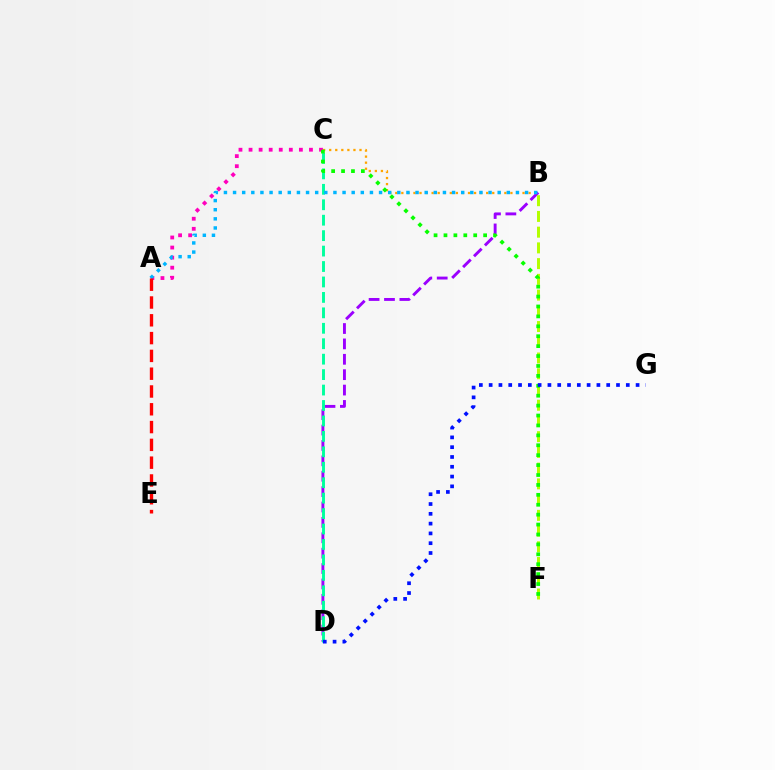{('B', 'D'): [{'color': '#9b00ff', 'line_style': 'dashed', 'thickness': 2.09}], ('B', 'C'): [{'color': '#ffa500', 'line_style': 'dotted', 'thickness': 1.65}], ('A', 'C'): [{'color': '#ff00bd', 'line_style': 'dotted', 'thickness': 2.74}], ('C', 'D'): [{'color': '#00ff9d', 'line_style': 'dashed', 'thickness': 2.1}], ('B', 'F'): [{'color': '#b3ff00', 'line_style': 'dashed', 'thickness': 2.14}], ('A', 'B'): [{'color': '#00b5ff', 'line_style': 'dotted', 'thickness': 2.48}], ('C', 'F'): [{'color': '#08ff00', 'line_style': 'dotted', 'thickness': 2.69}], ('D', 'G'): [{'color': '#0010ff', 'line_style': 'dotted', 'thickness': 2.66}], ('A', 'E'): [{'color': '#ff0000', 'line_style': 'dashed', 'thickness': 2.42}]}